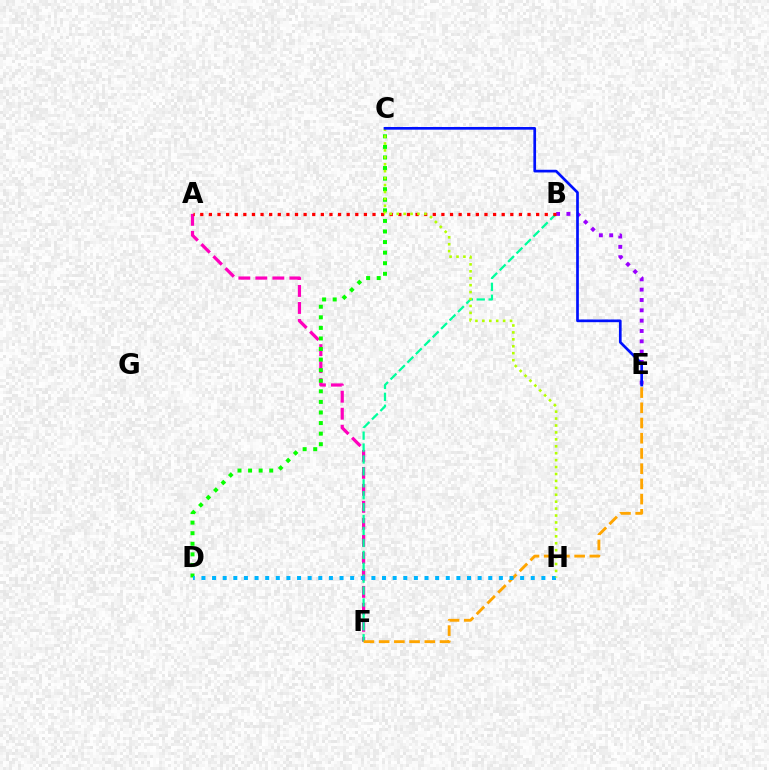{('A', 'F'): [{'color': '#ff00bd', 'line_style': 'dashed', 'thickness': 2.31}], ('C', 'D'): [{'color': '#08ff00', 'line_style': 'dotted', 'thickness': 2.87}], ('B', 'F'): [{'color': '#00ff9d', 'line_style': 'dashed', 'thickness': 1.62}], ('B', 'E'): [{'color': '#9b00ff', 'line_style': 'dotted', 'thickness': 2.81}], ('E', 'F'): [{'color': '#ffa500', 'line_style': 'dashed', 'thickness': 2.07}], ('A', 'B'): [{'color': '#ff0000', 'line_style': 'dotted', 'thickness': 2.34}], ('D', 'H'): [{'color': '#00b5ff', 'line_style': 'dotted', 'thickness': 2.89}], ('C', 'H'): [{'color': '#b3ff00', 'line_style': 'dotted', 'thickness': 1.88}], ('C', 'E'): [{'color': '#0010ff', 'line_style': 'solid', 'thickness': 1.94}]}